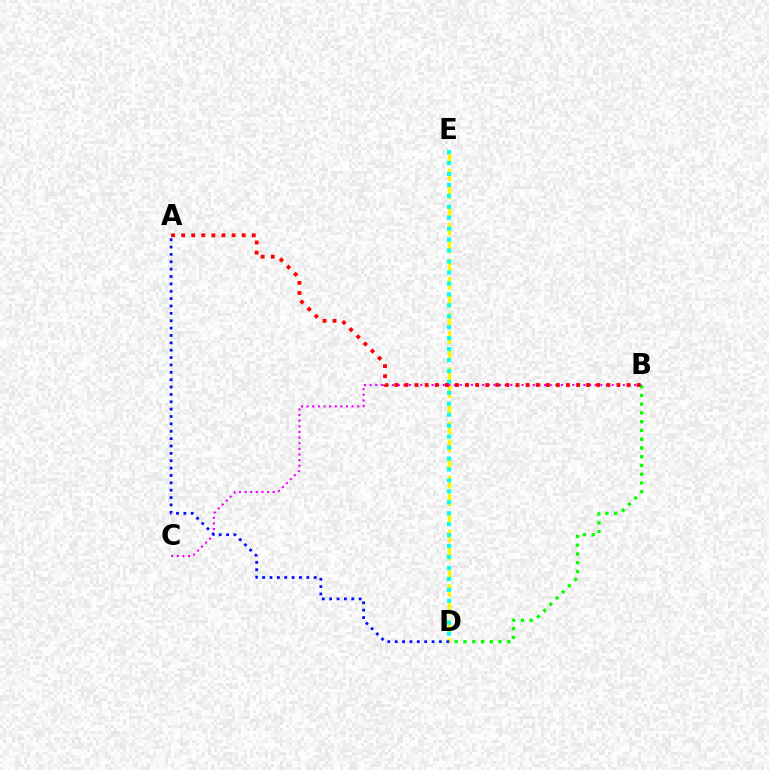{('D', 'E'): [{'color': '#fcf500', 'line_style': 'dashed', 'thickness': 2.45}, {'color': '#00fff6', 'line_style': 'dotted', 'thickness': 2.97}], ('B', 'C'): [{'color': '#ee00ff', 'line_style': 'dotted', 'thickness': 1.53}], ('A', 'D'): [{'color': '#0010ff', 'line_style': 'dotted', 'thickness': 2.0}], ('B', 'D'): [{'color': '#08ff00', 'line_style': 'dotted', 'thickness': 2.38}], ('A', 'B'): [{'color': '#ff0000', 'line_style': 'dotted', 'thickness': 2.74}]}